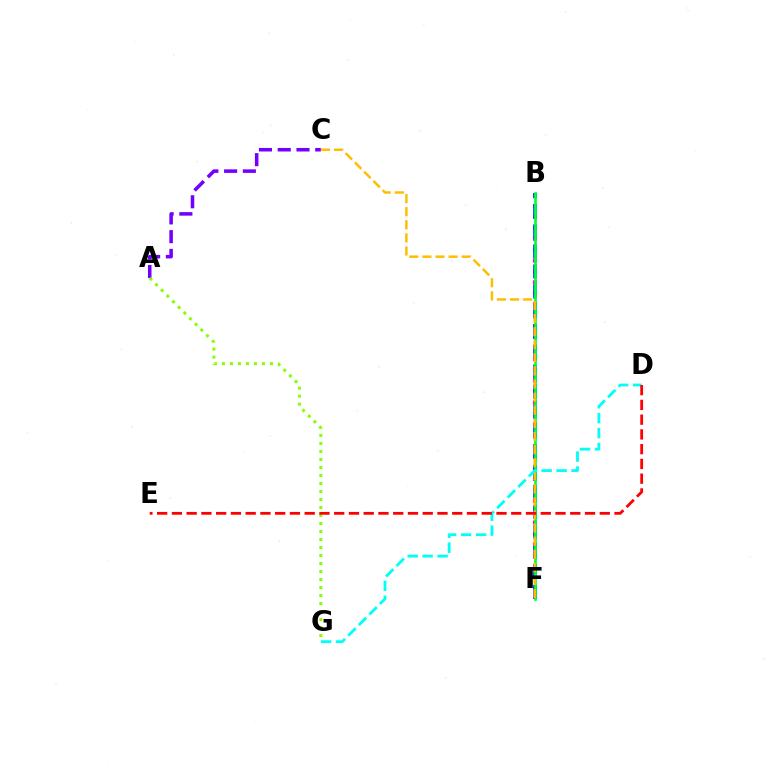{('B', 'F'): [{'color': '#ff00cf', 'line_style': 'dotted', 'thickness': 2.97}, {'color': '#004bff', 'line_style': 'dashed', 'thickness': 2.72}, {'color': '#00ff39', 'line_style': 'solid', 'thickness': 1.93}], ('A', 'C'): [{'color': '#7200ff', 'line_style': 'dashed', 'thickness': 2.55}], ('C', 'F'): [{'color': '#ffbd00', 'line_style': 'dashed', 'thickness': 1.78}], ('A', 'G'): [{'color': '#84ff00', 'line_style': 'dotted', 'thickness': 2.18}], ('D', 'G'): [{'color': '#00fff6', 'line_style': 'dashed', 'thickness': 2.03}], ('D', 'E'): [{'color': '#ff0000', 'line_style': 'dashed', 'thickness': 2.0}]}